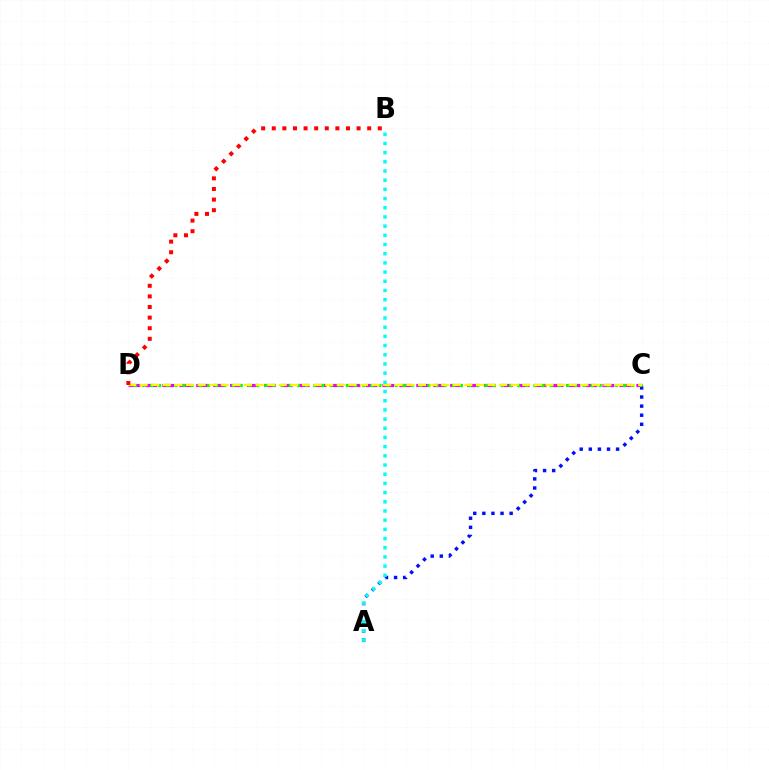{('C', 'D'): [{'color': '#ee00ff', 'line_style': 'dashed', 'thickness': 2.3}, {'color': '#08ff00', 'line_style': 'dotted', 'thickness': 2.22}, {'color': '#fcf500', 'line_style': 'dashed', 'thickness': 1.58}], ('A', 'C'): [{'color': '#0010ff', 'line_style': 'dotted', 'thickness': 2.47}], ('A', 'B'): [{'color': '#00fff6', 'line_style': 'dotted', 'thickness': 2.5}], ('B', 'D'): [{'color': '#ff0000', 'line_style': 'dotted', 'thickness': 2.88}]}